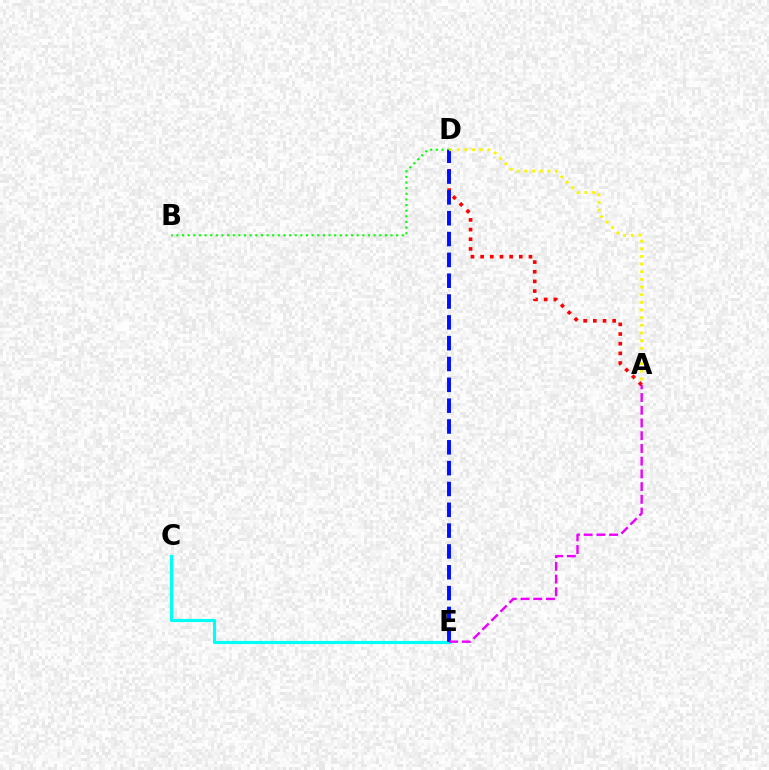{('A', 'D'): [{'color': '#ff0000', 'line_style': 'dotted', 'thickness': 2.63}, {'color': '#fcf500', 'line_style': 'dotted', 'thickness': 2.08}], ('B', 'D'): [{'color': '#08ff00', 'line_style': 'dotted', 'thickness': 1.53}], ('C', 'E'): [{'color': '#00fff6', 'line_style': 'solid', 'thickness': 2.25}], ('D', 'E'): [{'color': '#0010ff', 'line_style': 'dashed', 'thickness': 2.83}], ('A', 'E'): [{'color': '#ee00ff', 'line_style': 'dashed', 'thickness': 1.73}]}